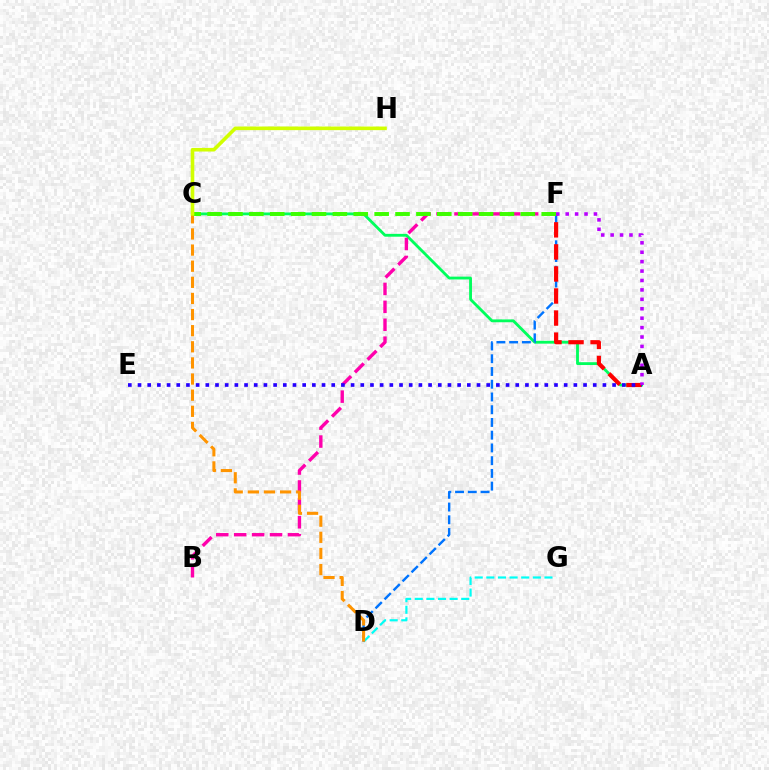{('A', 'C'): [{'color': '#00ff5c', 'line_style': 'solid', 'thickness': 2.04}], ('D', 'G'): [{'color': '#00fff6', 'line_style': 'dashed', 'thickness': 1.58}], ('B', 'F'): [{'color': '#ff00ac', 'line_style': 'dashed', 'thickness': 2.43}], ('D', 'F'): [{'color': '#0074ff', 'line_style': 'dashed', 'thickness': 1.73}], ('C', 'D'): [{'color': '#ff9400', 'line_style': 'dashed', 'thickness': 2.19}], ('A', 'F'): [{'color': '#ff0000', 'line_style': 'dashed', 'thickness': 2.99}, {'color': '#b900ff', 'line_style': 'dotted', 'thickness': 2.56}], ('C', 'F'): [{'color': '#3dff00', 'line_style': 'dashed', 'thickness': 2.84}], ('C', 'H'): [{'color': '#d1ff00', 'line_style': 'solid', 'thickness': 2.6}], ('A', 'E'): [{'color': '#2500ff', 'line_style': 'dotted', 'thickness': 2.63}]}